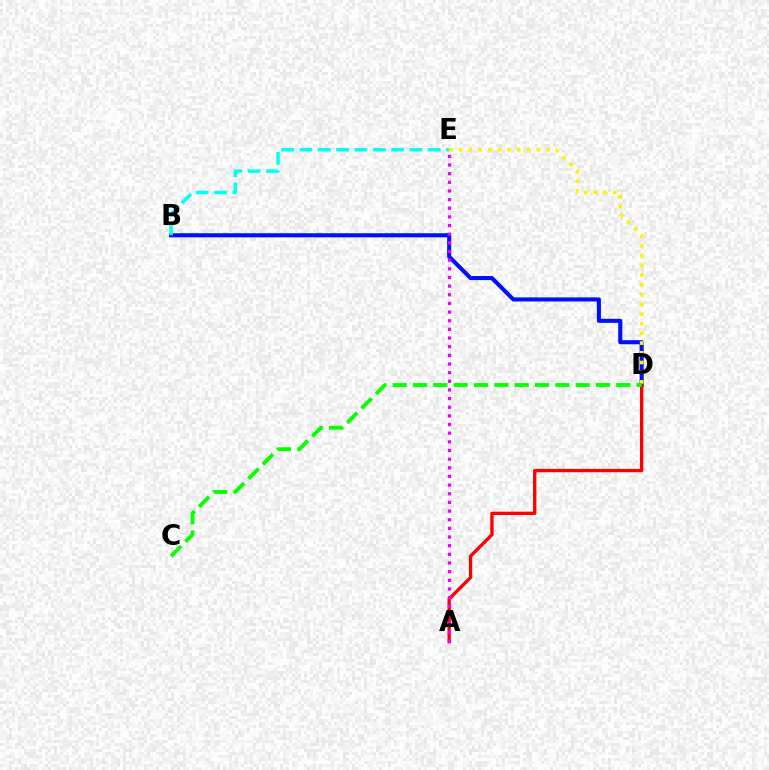{('B', 'D'): [{'color': '#0010ff', 'line_style': 'solid', 'thickness': 2.93}], ('A', 'D'): [{'color': '#ff0000', 'line_style': 'solid', 'thickness': 2.39}], ('B', 'E'): [{'color': '#00fff6', 'line_style': 'dashed', 'thickness': 2.49}], ('D', 'E'): [{'color': '#fcf500', 'line_style': 'dotted', 'thickness': 2.64}], ('C', 'D'): [{'color': '#08ff00', 'line_style': 'dashed', 'thickness': 2.76}], ('A', 'E'): [{'color': '#ee00ff', 'line_style': 'dotted', 'thickness': 2.35}]}